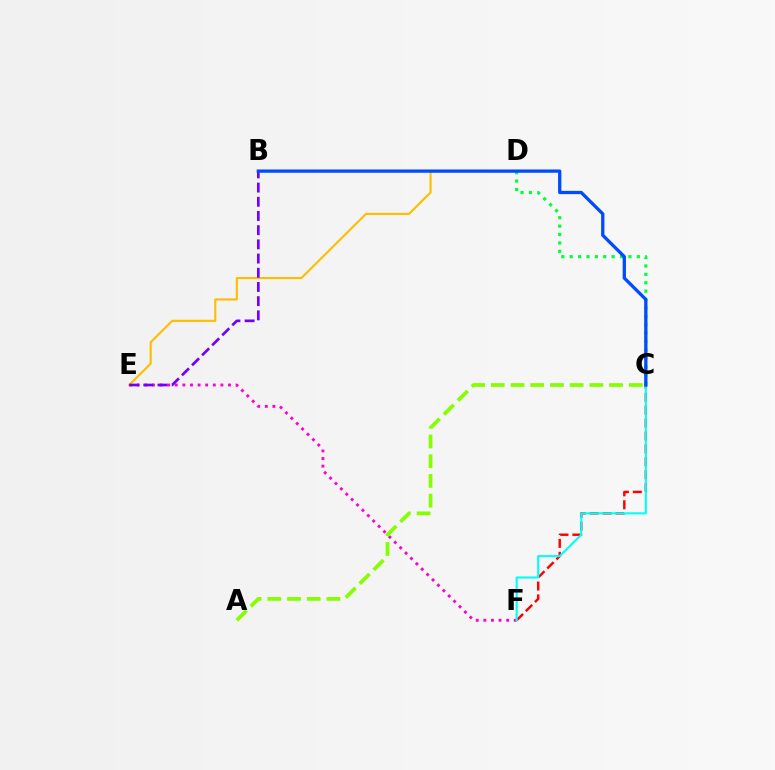{('C', 'D'): [{'color': '#00ff39', 'line_style': 'dotted', 'thickness': 2.28}], ('C', 'F'): [{'color': '#ff0000', 'line_style': 'dashed', 'thickness': 1.75}, {'color': '#00fff6', 'line_style': 'solid', 'thickness': 1.5}], ('E', 'F'): [{'color': '#ff00cf', 'line_style': 'dotted', 'thickness': 2.07}], ('D', 'E'): [{'color': '#ffbd00', 'line_style': 'solid', 'thickness': 1.53}], ('B', 'E'): [{'color': '#7200ff', 'line_style': 'dashed', 'thickness': 1.93}], ('A', 'C'): [{'color': '#84ff00', 'line_style': 'dashed', 'thickness': 2.68}], ('B', 'C'): [{'color': '#004bff', 'line_style': 'solid', 'thickness': 2.37}]}